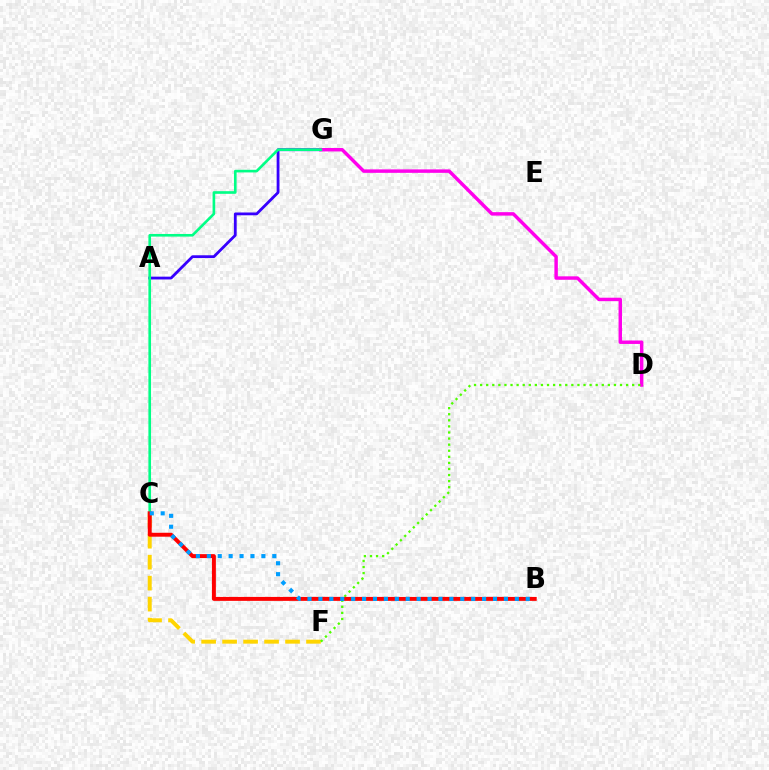{('A', 'G'): [{'color': '#3700ff', 'line_style': 'solid', 'thickness': 2.01}], ('D', 'G'): [{'color': '#ff00ed', 'line_style': 'solid', 'thickness': 2.48}], ('C', 'G'): [{'color': '#00ff86', 'line_style': 'solid', 'thickness': 1.9}], ('C', 'F'): [{'color': '#ffd500', 'line_style': 'dashed', 'thickness': 2.85}], ('D', 'F'): [{'color': '#4fff00', 'line_style': 'dotted', 'thickness': 1.65}], ('B', 'C'): [{'color': '#ff0000', 'line_style': 'solid', 'thickness': 2.84}, {'color': '#009eff', 'line_style': 'dotted', 'thickness': 2.96}]}